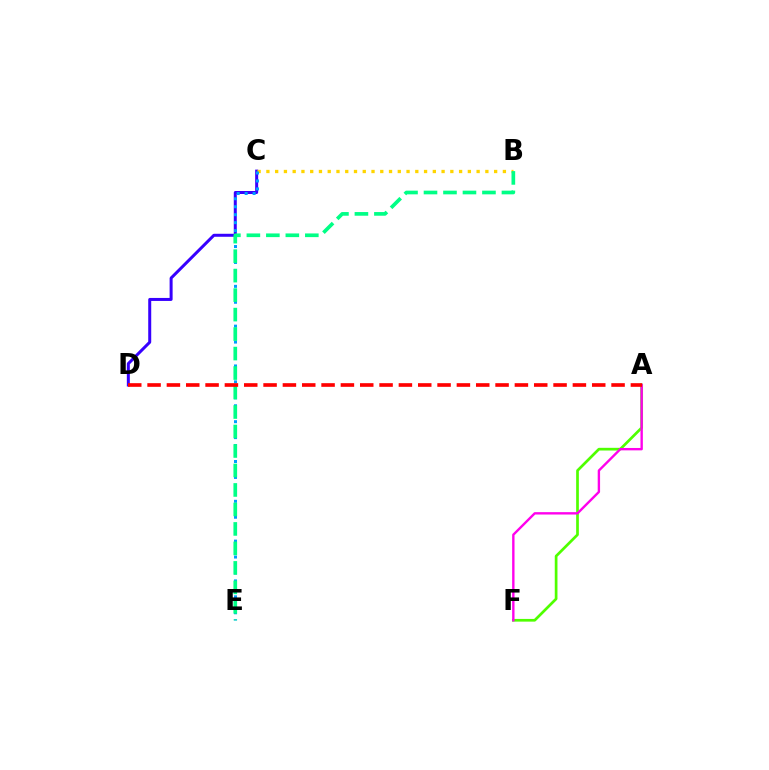{('C', 'D'): [{'color': '#3700ff', 'line_style': 'solid', 'thickness': 2.16}], ('A', 'F'): [{'color': '#4fff00', 'line_style': 'solid', 'thickness': 1.95}, {'color': '#ff00ed', 'line_style': 'solid', 'thickness': 1.71}], ('B', 'C'): [{'color': '#ffd500', 'line_style': 'dotted', 'thickness': 2.38}], ('C', 'E'): [{'color': '#009eff', 'line_style': 'dotted', 'thickness': 2.16}], ('B', 'E'): [{'color': '#00ff86', 'line_style': 'dashed', 'thickness': 2.65}], ('A', 'D'): [{'color': '#ff0000', 'line_style': 'dashed', 'thickness': 2.63}]}